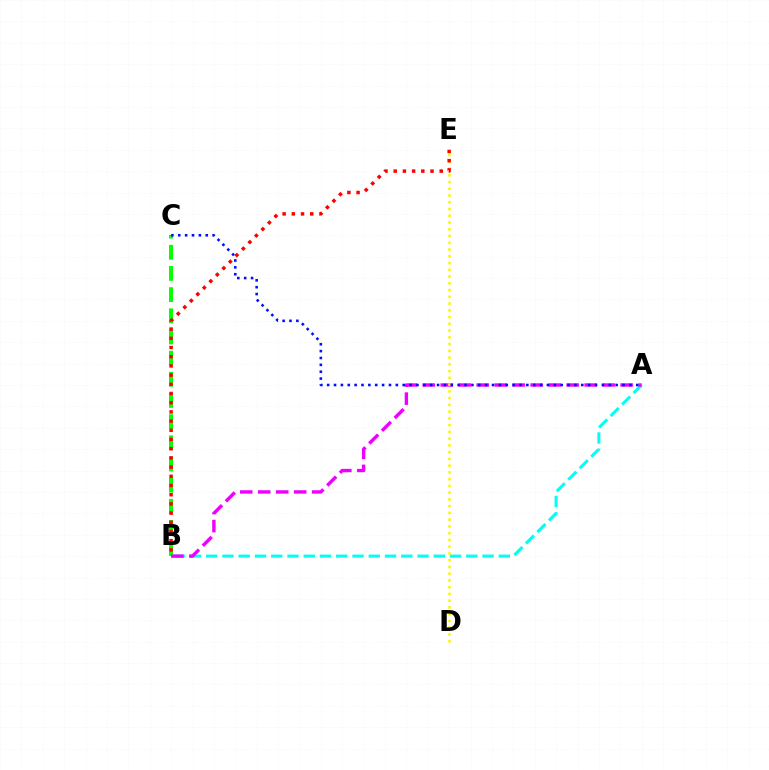{('B', 'C'): [{'color': '#08ff00', 'line_style': 'dashed', 'thickness': 2.88}], ('A', 'B'): [{'color': '#00fff6', 'line_style': 'dashed', 'thickness': 2.21}, {'color': '#ee00ff', 'line_style': 'dashed', 'thickness': 2.44}], ('D', 'E'): [{'color': '#fcf500', 'line_style': 'dotted', 'thickness': 1.83}], ('A', 'C'): [{'color': '#0010ff', 'line_style': 'dotted', 'thickness': 1.87}], ('B', 'E'): [{'color': '#ff0000', 'line_style': 'dotted', 'thickness': 2.5}]}